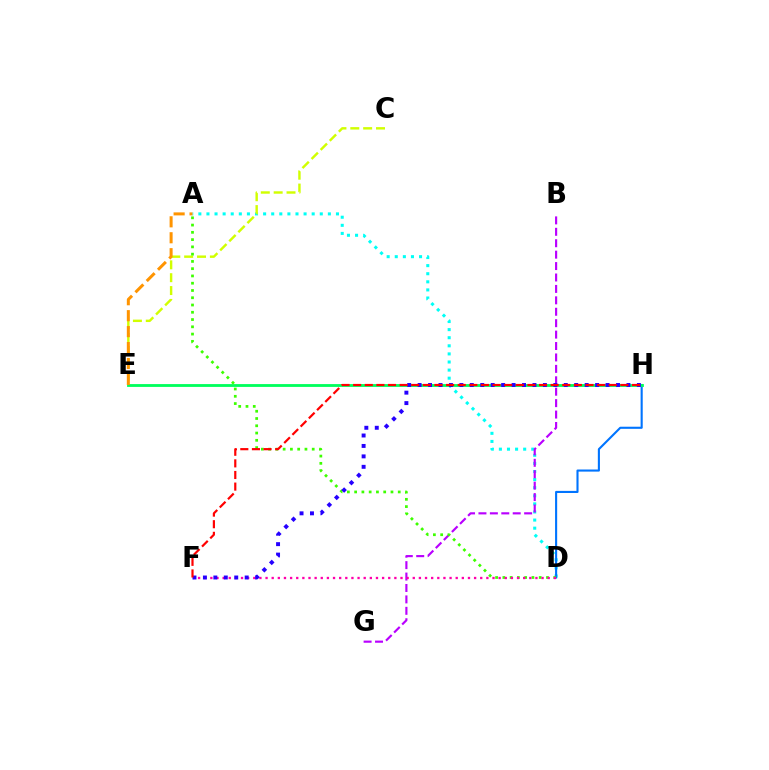{('A', 'D'): [{'color': '#00fff6', 'line_style': 'dotted', 'thickness': 2.2}, {'color': '#3dff00', 'line_style': 'dotted', 'thickness': 1.97}], ('C', 'E'): [{'color': '#d1ff00', 'line_style': 'dashed', 'thickness': 1.75}], ('D', 'H'): [{'color': '#0074ff', 'line_style': 'solid', 'thickness': 1.52}], ('E', 'H'): [{'color': '#00ff5c', 'line_style': 'solid', 'thickness': 2.03}], ('B', 'G'): [{'color': '#b900ff', 'line_style': 'dashed', 'thickness': 1.55}], ('A', 'E'): [{'color': '#ff9400', 'line_style': 'dashed', 'thickness': 2.17}], ('D', 'F'): [{'color': '#ff00ac', 'line_style': 'dotted', 'thickness': 1.67}], ('F', 'H'): [{'color': '#2500ff', 'line_style': 'dotted', 'thickness': 2.84}, {'color': '#ff0000', 'line_style': 'dashed', 'thickness': 1.58}]}